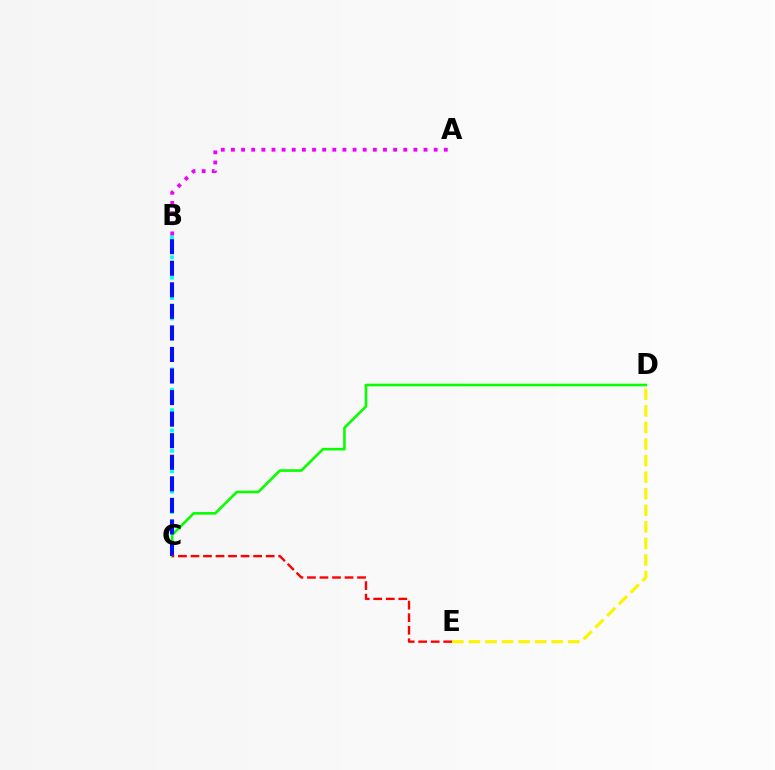{('C', 'D'): [{'color': '#08ff00', 'line_style': 'solid', 'thickness': 1.89}], ('B', 'C'): [{'color': '#00fff6', 'line_style': 'dotted', 'thickness': 2.77}, {'color': '#0010ff', 'line_style': 'dashed', 'thickness': 2.93}], ('A', 'B'): [{'color': '#ee00ff', 'line_style': 'dotted', 'thickness': 2.75}], ('C', 'E'): [{'color': '#ff0000', 'line_style': 'dashed', 'thickness': 1.7}], ('D', 'E'): [{'color': '#fcf500', 'line_style': 'dashed', 'thickness': 2.25}]}